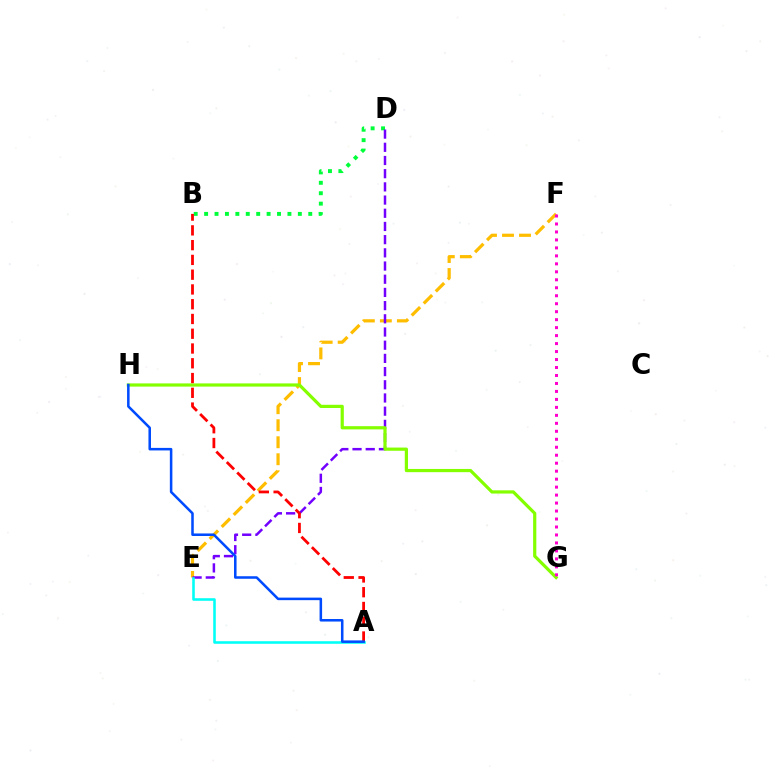{('B', 'D'): [{'color': '#00ff39', 'line_style': 'dotted', 'thickness': 2.83}], ('E', 'F'): [{'color': '#ffbd00', 'line_style': 'dashed', 'thickness': 2.31}], ('D', 'E'): [{'color': '#7200ff', 'line_style': 'dashed', 'thickness': 1.79}], ('G', 'H'): [{'color': '#84ff00', 'line_style': 'solid', 'thickness': 2.31}], ('A', 'E'): [{'color': '#00fff6', 'line_style': 'solid', 'thickness': 1.85}], ('F', 'G'): [{'color': '#ff00cf', 'line_style': 'dotted', 'thickness': 2.17}], ('A', 'B'): [{'color': '#ff0000', 'line_style': 'dashed', 'thickness': 2.01}], ('A', 'H'): [{'color': '#004bff', 'line_style': 'solid', 'thickness': 1.83}]}